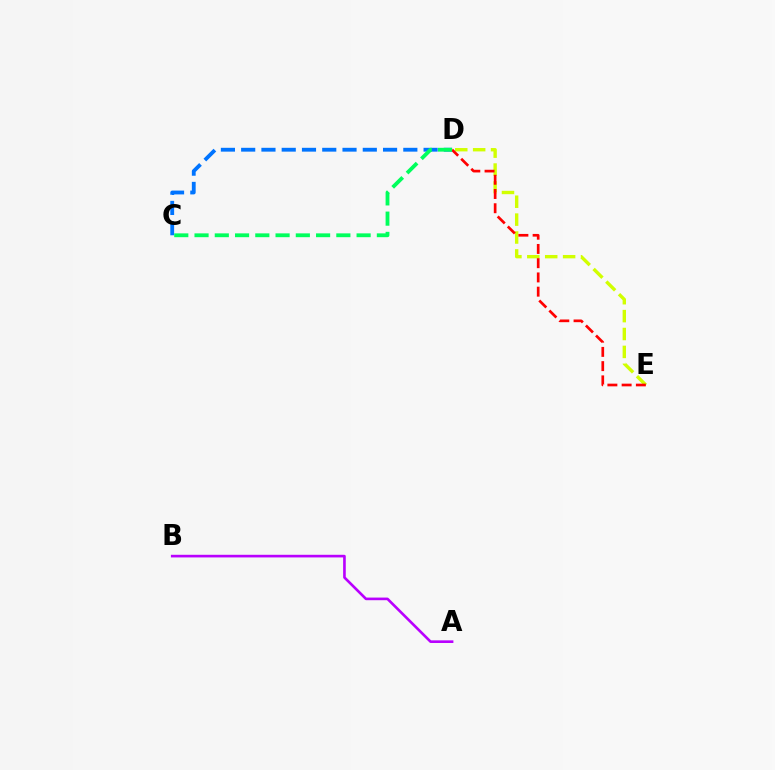{('D', 'E'): [{'color': '#d1ff00', 'line_style': 'dashed', 'thickness': 2.43}, {'color': '#ff0000', 'line_style': 'dashed', 'thickness': 1.93}], ('C', 'D'): [{'color': '#0074ff', 'line_style': 'dashed', 'thickness': 2.75}, {'color': '#00ff5c', 'line_style': 'dashed', 'thickness': 2.75}], ('A', 'B'): [{'color': '#b900ff', 'line_style': 'solid', 'thickness': 1.9}]}